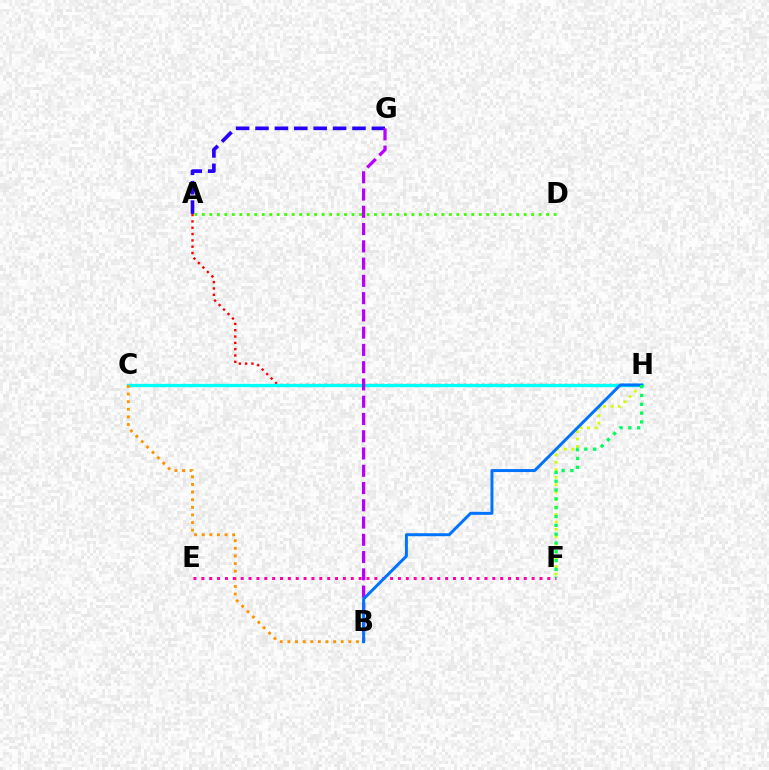{('A', 'H'): [{'color': '#ff0000', 'line_style': 'dotted', 'thickness': 1.72}], ('F', 'H'): [{'color': '#d1ff00', 'line_style': 'dotted', 'thickness': 2.02}, {'color': '#00ff5c', 'line_style': 'dotted', 'thickness': 2.4}], ('A', 'G'): [{'color': '#2500ff', 'line_style': 'dashed', 'thickness': 2.63}], ('C', 'H'): [{'color': '#00fff6', 'line_style': 'solid', 'thickness': 2.38}], ('A', 'D'): [{'color': '#3dff00', 'line_style': 'dotted', 'thickness': 2.03}], ('B', 'C'): [{'color': '#ff9400', 'line_style': 'dotted', 'thickness': 2.07}], ('E', 'F'): [{'color': '#ff00ac', 'line_style': 'dotted', 'thickness': 2.14}], ('B', 'G'): [{'color': '#b900ff', 'line_style': 'dashed', 'thickness': 2.35}], ('B', 'H'): [{'color': '#0074ff', 'line_style': 'solid', 'thickness': 2.15}]}